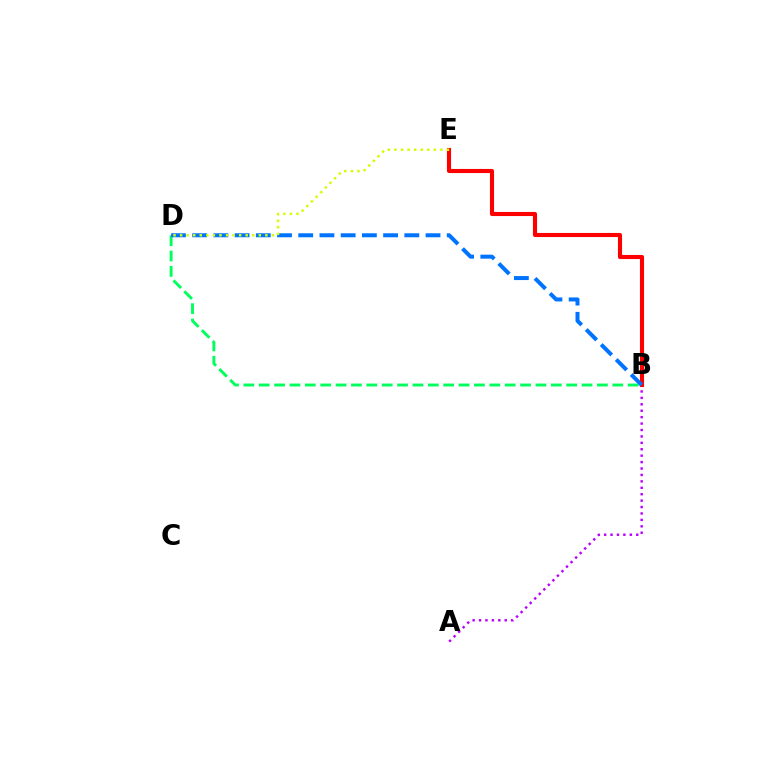{('B', 'D'): [{'color': '#00ff5c', 'line_style': 'dashed', 'thickness': 2.09}, {'color': '#0074ff', 'line_style': 'dashed', 'thickness': 2.88}], ('A', 'B'): [{'color': '#b900ff', 'line_style': 'dotted', 'thickness': 1.74}], ('B', 'E'): [{'color': '#ff0000', 'line_style': 'solid', 'thickness': 2.95}], ('D', 'E'): [{'color': '#d1ff00', 'line_style': 'dotted', 'thickness': 1.78}]}